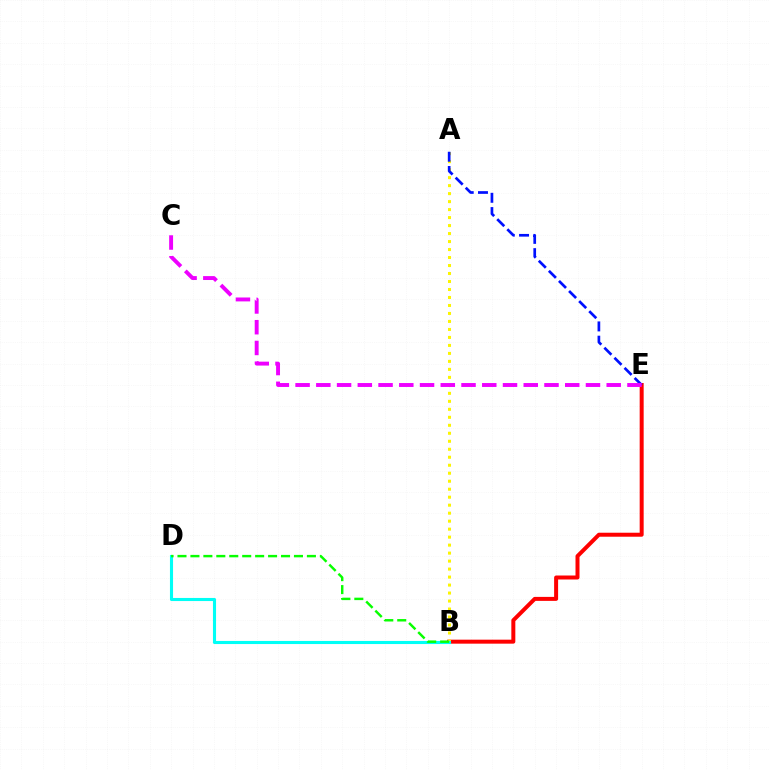{('B', 'E'): [{'color': '#ff0000', 'line_style': 'solid', 'thickness': 2.87}], ('A', 'B'): [{'color': '#fcf500', 'line_style': 'dotted', 'thickness': 2.17}], ('A', 'E'): [{'color': '#0010ff', 'line_style': 'dashed', 'thickness': 1.94}], ('C', 'E'): [{'color': '#ee00ff', 'line_style': 'dashed', 'thickness': 2.82}], ('B', 'D'): [{'color': '#00fff6', 'line_style': 'solid', 'thickness': 2.23}, {'color': '#08ff00', 'line_style': 'dashed', 'thickness': 1.76}]}